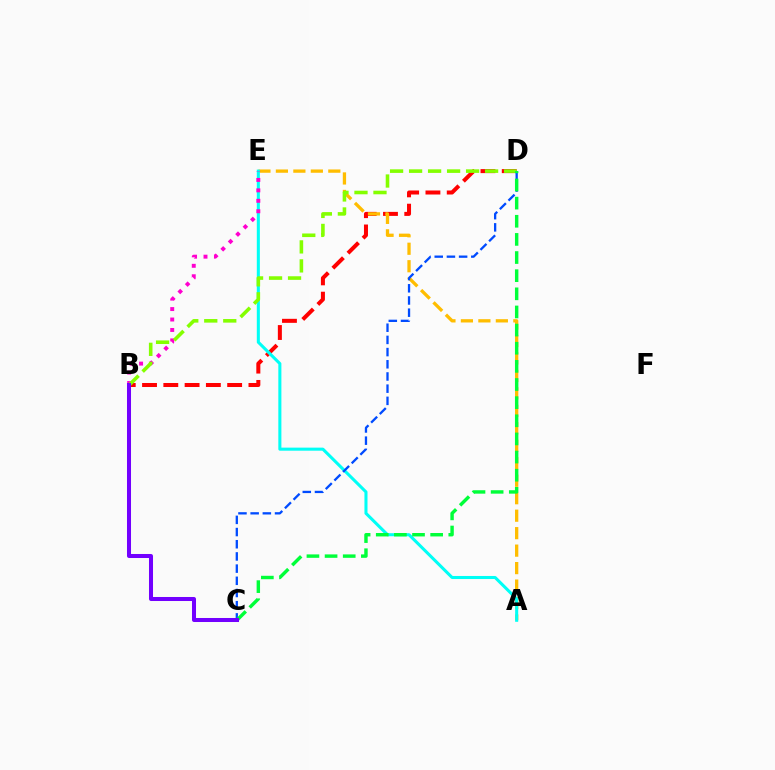{('B', 'D'): [{'color': '#ff0000', 'line_style': 'dashed', 'thickness': 2.89}, {'color': '#84ff00', 'line_style': 'dashed', 'thickness': 2.58}], ('A', 'E'): [{'color': '#ffbd00', 'line_style': 'dashed', 'thickness': 2.37}, {'color': '#00fff6', 'line_style': 'solid', 'thickness': 2.2}], ('C', 'D'): [{'color': '#004bff', 'line_style': 'dashed', 'thickness': 1.66}, {'color': '#00ff39', 'line_style': 'dashed', 'thickness': 2.46}], ('B', 'E'): [{'color': '#ff00cf', 'line_style': 'dotted', 'thickness': 2.84}], ('B', 'C'): [{'color': '#7200ff', 'line_style': 'solid', 'thickness': 2.9}]}